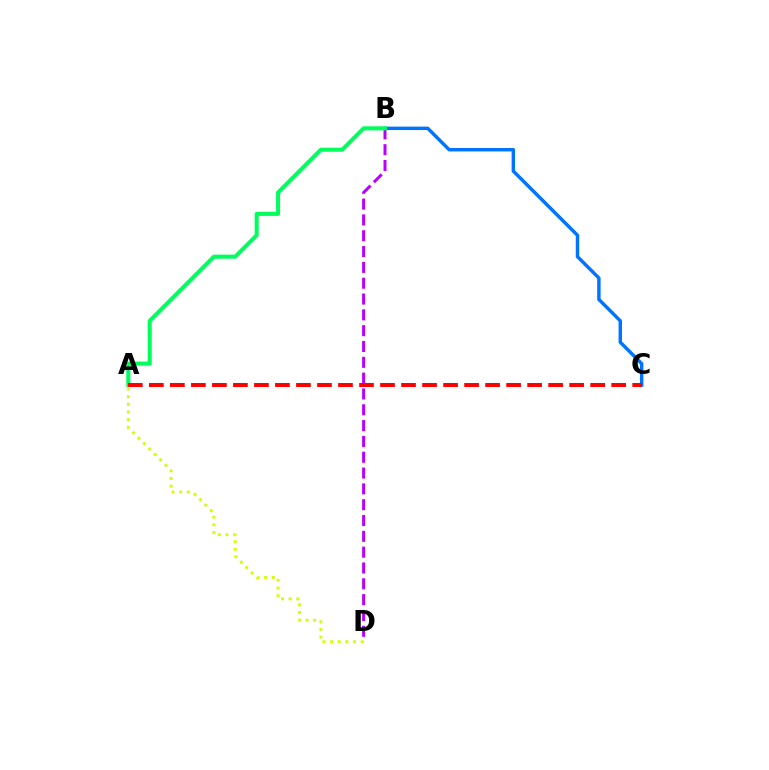{('B', 'C'): [{'color': '#0074ff', 'line_style': 'solid', 'thickness': 2.47}], ('B', 'D'): [{'color': '#b900ff', 'line_style': 'dashed', 'thickness': 2.15}], ('A', 'B'): [{'color': '#00ff5c', 'line_style': 'solid', 'thickness': 2.92}], ('A', 'D'): [{'color': '#d1ff00', 'line_style': 'dotted', 'thickness': 2.08}], ('A', 'C'): [{'color': '#ff0000', 'line_style': 'dashed', 'thickness': 2.85}]}